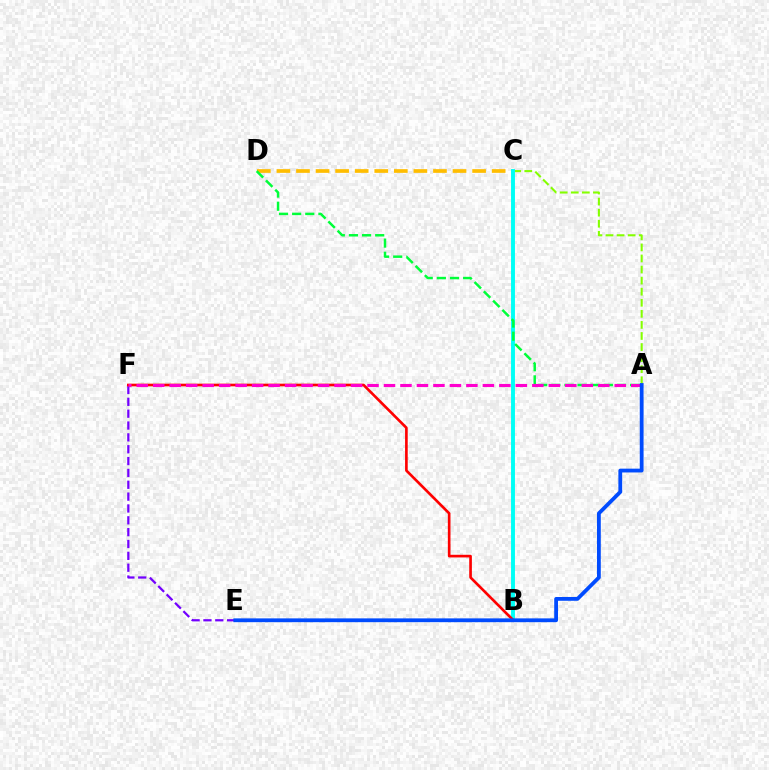{('E', 'F'): [{'color': '#7200ff', 'line_style': 'dashed', 'thickness': 1.61}], ('C', 'D'): [{'color': '#ffbd00', 'line_style': 'dashed', 'thickness': 2.66}], ('A', 'C'): [{'color': '#84ff00', 'line_style': 'dashed', 'thickness': 1.5}], ('B', 'C'): [{'color': '#00fff6', 'line_style': 'solid', 'thickness': 2.81}], ('B', 'F'): [{'color': '#ff0000', 'line_style': 'solid', 'thickness': 1.91}], ('A', 'D'): [{'color': '#00ff39', 'line_style': 'dashed', 'thickness': 1.78}], ('A', 'F'): [{'color': '#ff00cf', 'line_style': 'dashed', 'thickness': 2.24}], ('A', 'E'): [{'color': '#004bff', 'line_style': 'solid', 'thickness': 2.74}]}